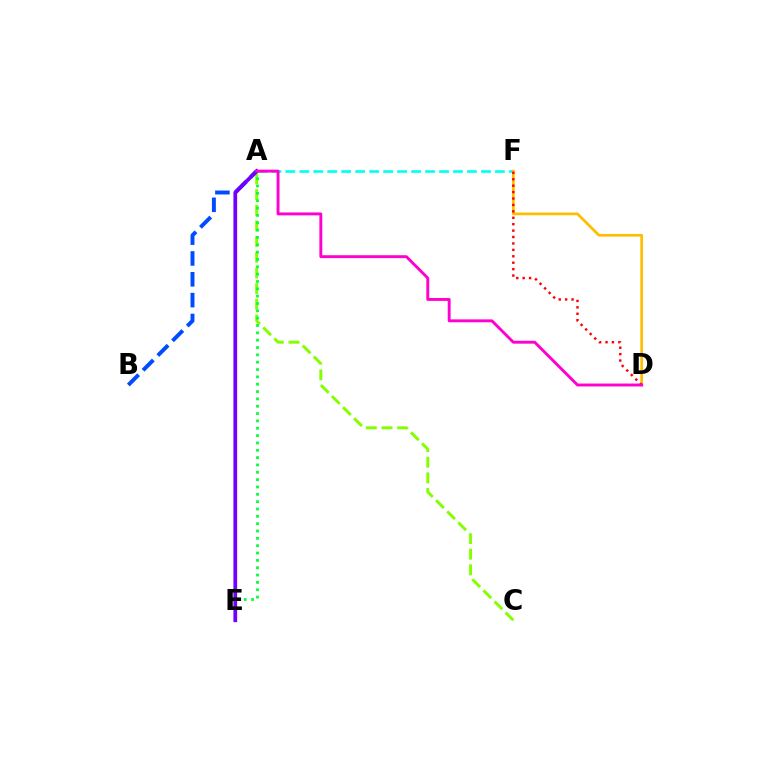{('A', 'F'): [{'color': '#00fff6', 'line_style': 'dashed', 'thickness': 1.9}], ('D', 'F'): [{'color': '#ffbd00', 'line_style': 'solid', 'thickness': 1.94}, {'color': '#ff0000', 'line_style': 'dotted', 'thickness': 1.74}], ('A', 'C'): [{'color': '#84ff00', 'line_style': 'dashed', 'thickness': 2.13}], ('A', 'B'): [{'color': '#004bff', 'line_style': 'dashed', 'thickness': 2.83}], ('A', 'E'): [{'color': '#00ff39', 'line_style': 'dotted', 'thickness': 1.99}, {'color': '#7200ff', 'line_style': 'solid', 'thickness': 2.69}], ('A', 'D'): [{'color': '#ff00cf', 'line_style': 'solid', 'thickness': 2.09}]}